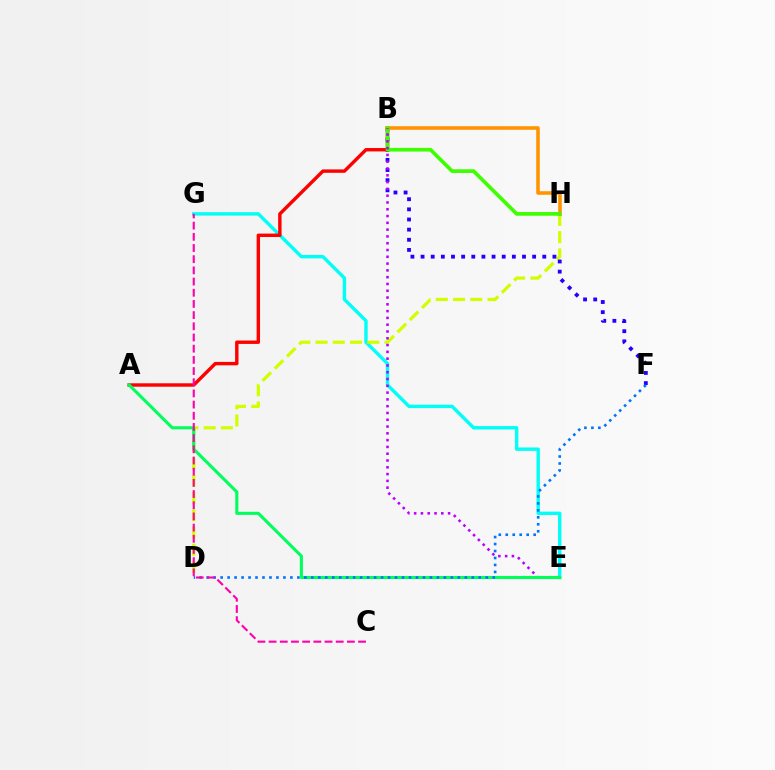{('E', 'G'): [{'color': '#00fff6', 'line_style': 'solid', 'thickness': 2.45}], ('D', 'H'): [{'color': '#d1ff00', 'line_style': 'dashed', 'thickness': 2.34}], ('B', 'F'): [{'color': '#2500ff', 'line_style': 'dotted', 'thickness': 2.76}], ('A', 'B'): [{'color': '#ff0000', 'line_style': 'solid', 'thickness': 2.45}], ('B', 'H'): [{'color': '#ff9400', 'line_style': 'solid', 'thickness': 2.57}, {'color': '#3dff00', 'line_style': 'solid', 'thickness': 2.65}], ('B', 'E'): [{'color': '#b900ff', 'line_style': 'dotted', 'thickness': 1.84}], ('A', 'E'): [{'color': '#00ff5c', 'line_style': 'solid', 'thickness': 2.22}], ('D', 'F'): [{'color': '#0074ff', 'line_style': 'dotted', 'thickness': 1.9}], ('C', 'G'): [{'color': '#ff00ac', 'line_style': 'dashed', 'thickness': 1.52}]}